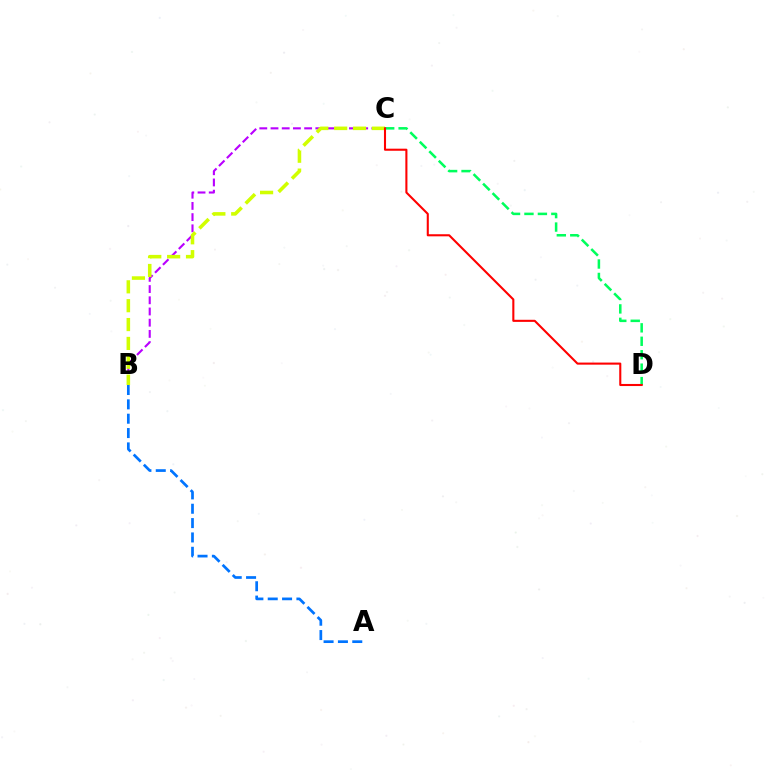{('C', 'D'): [{'color': '#00ff5c', 'line_style': 'dashed', 'thickness': 1.83}, {'color': '#ff0000', 'line_style': 'solid', 'thickness': 1.5}], ('B', 'C'): [{'color': '#b900ff', 'line_style': 'dashed', 'thickness': 1.52}, {'color': '#d1ff00', 'line_style': 'dashed', 'thickness': 2.56}], ('A', 'B'): [{'color': '#0074ff', 'line_style': 'dashed', 'thickness': 1.95}]}